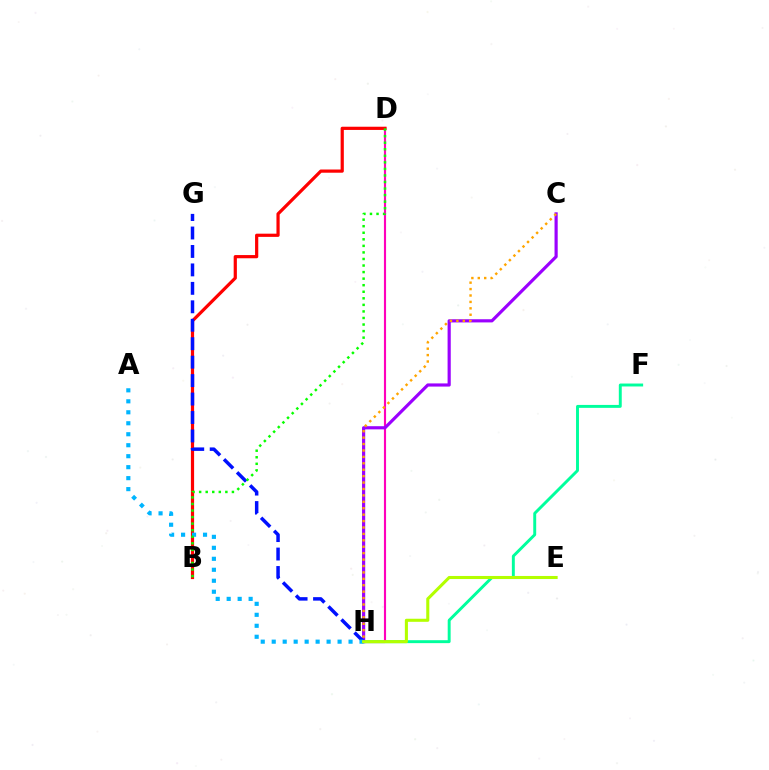{('F', 'H'): [{'color': '#00ff9d', 'line_style': 'solid', 'thickness': 2.11}], ('D', 'H'): [{'color': '#ff00bd', 'line_style': 'solid', 'thickness': 1.54}], ('C', 'H'): [{'color': '#9b00ff', 'line_style': 'solid', 'thickness': 2.28}, {'color': '#ffa500', 'line_style': 'dotted', 'thickness': 1.74}], ('B', 'D'): [{'color': '#ff0000', 'line_style': 'solid', 'thickness': 2.31}, {'color': '#08ff00', 'line_style': 'dotted', 'thickness': 1.78}], ('G', 'H'): [{'color': '#0010ff', 'line_style': 'dashed', 'thickness': 2.51}], ('A', 'H'): [{'color': '#00b5ff', 'line_style': 'dotted', 'thickness': 2.98}], ('E', 'H'): [{'color': '#b3ff00', 'line_style': 'solid', 'thickness': 2.21}]}